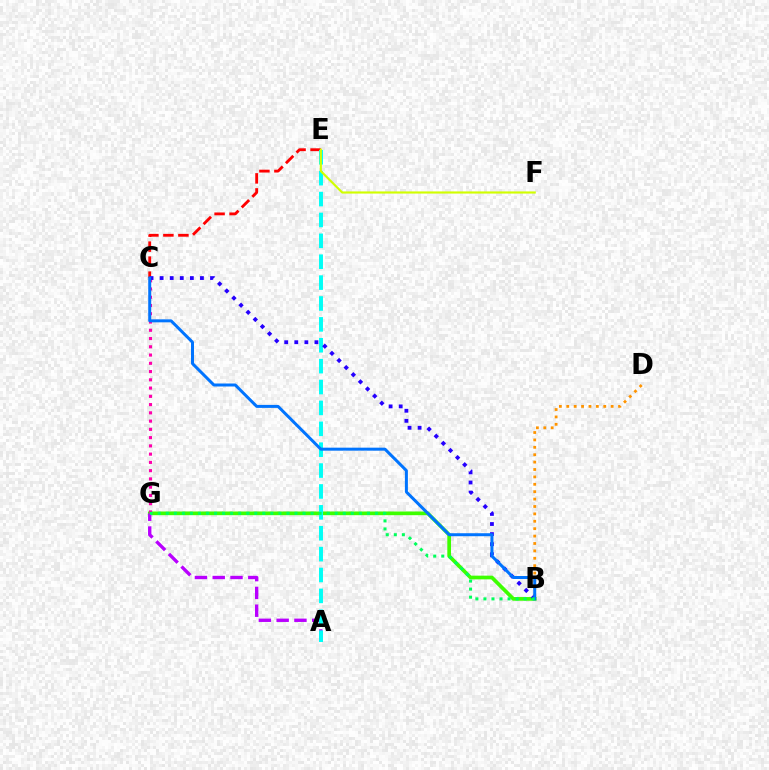{('C', 'E'): [{'color': '#ff0000', 'line_style': 'dashed', 'thickness': 2.04}], ('B', 'G'): [{'color': '#3dff00', 'line_style': 'solid', 'thickness': 2.66}, {'color': '#00ff5c', 'line_style': 'dotted', 'thickness': 2.19}], ('C', 'G'): [{'color': '#ff00ac', 'line_style': 'dotted', 'thickness': 2.24}], ('B', 'D'): [{'color': '#ff9400', 'line_style': 'dotted', 'thickness': 2.01}], ('A', 'G'): [{'color': '#b900ff', 'line_style': 'dashed', 'thickness': 2.42}], ('A', 'E'): [{'color': '#00fff6', 'line_style': 'dashed', 'thickness': 2.84}], ('E', 'F'): [{'color': '#d1ff00', 'line_style': 'solid', 'thickness': 1.54}], ('B', 'C'): [{'color': '#2500ff', 'line_style': 'dotted', 'thickness': 2.74}, {'color': '#0074ff', 'line_style': 'solid', 'thickness': 2.16}]}